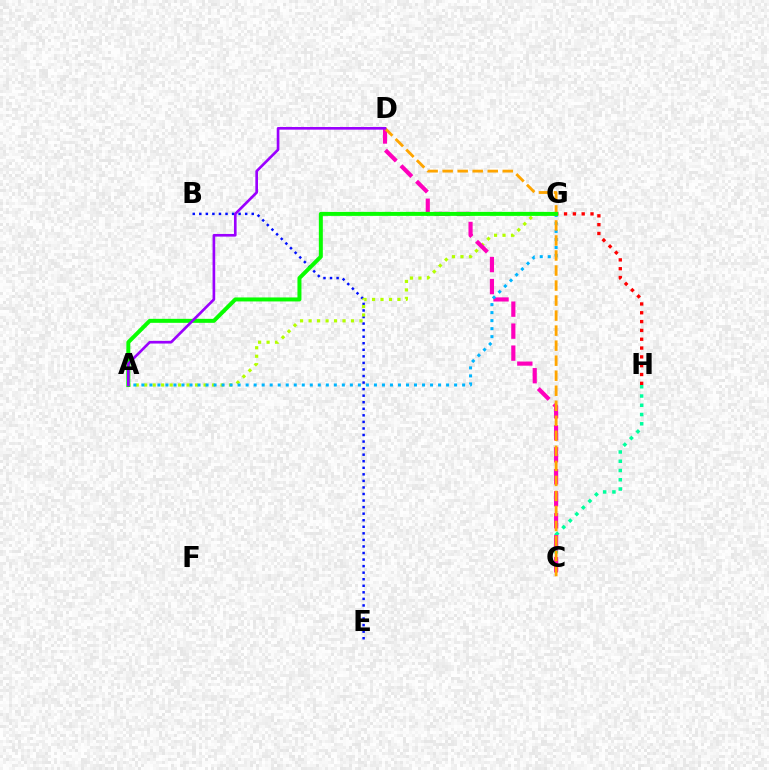{('C', 'H'): [{'color': '#00ff9d', 'line_style': 'dotted', 'thickness': 2.52}], ('B', 'E'): [{'color': '#0010ff', 'line_style': 'dotted', 'thickness': 1.78}], ('A', 'G'): [{'color': '#b3ff00', 'line_style': 'dotted', 'thickness': 2.3}, {'color': '#00b5ff', 'line_style': 'dotted', 'thickness': 2.18}, {'color': '#08ff00', 'line_style': 'solid', 'thickness': 2.87}], ('C', 'D'): [{'color': '#ff00bd', 'line_style': 'dashed', 'thickness': 2.99}, {'color': '#ffa500', 'line_style': 'dashed', 'thickness': 2.04}], ('G', 'H'): [{'color': '#ff0000', 'line_style': 'dotted', 'thickness': 2.4}], ('A', 'D'): [{'color': '#9b00ff', 'line_style': 'solid', 'thickness': 1.91}]}